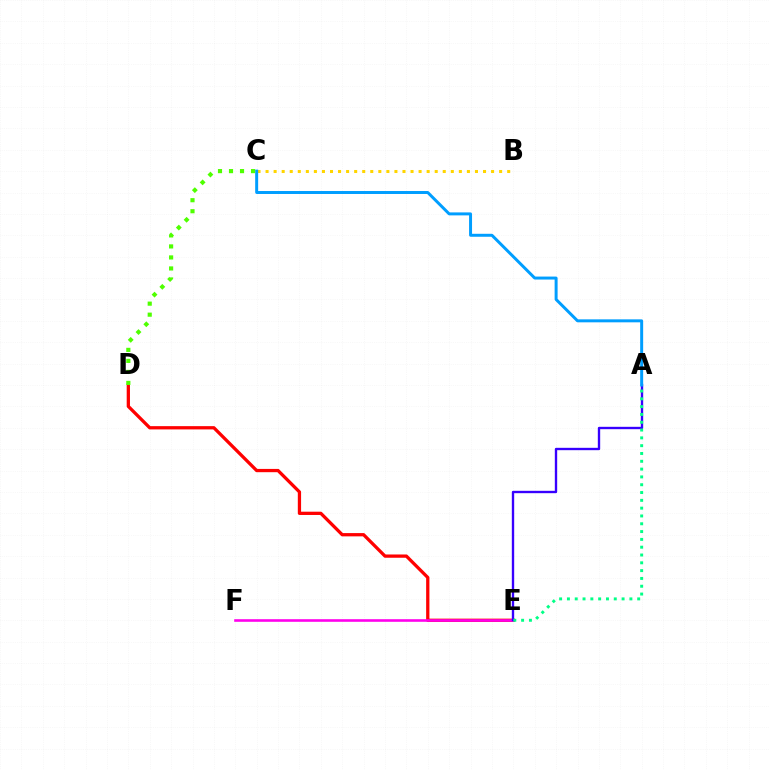{('B', 'C'): [{'color': '#ffd500', 'line_style': 'dotted', 'thickness': 2.19}], ('D', 'E'): [{'color': '#ff0000', 'line_style': 'solid', 'thickness': 2.36}], ('E', 'F'): [{'color': '#ff00ed', 'line_style': 'solid', 'thickness': 1.88}], ('A', 'E'): [{'color': '#3700ff', 'line_style': 'solid', 'thickness': 1.7}, {'color': '#00ff86', 'line_style': 'dotted', 'thickness': 2.12}], ('A', 'C'): [{'color': '#009eff', 'line_style': 'solid', 'thickness': 2.14}], ('C', 'D'): [{'color': '#4fff00', 'line_style': 'dotted', 'thickness': 2.99}]}